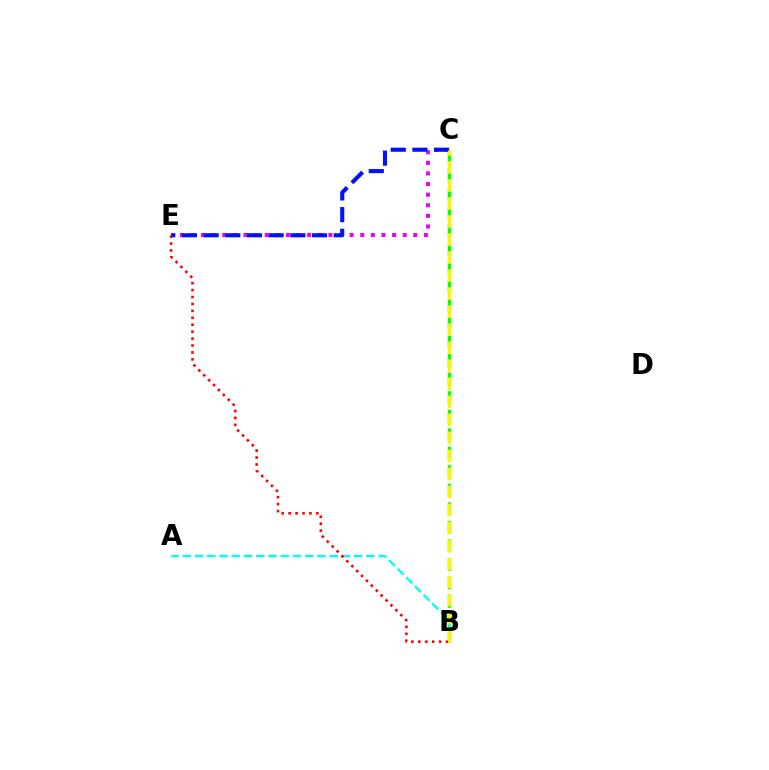{('C', 'E'): [{'color': '#ee00ff', 'line_style': 'dotted', 'thickness': 2.88}, {'color': '#0010ff', 'line_style': 'dashed', 'thickness': 2.94}], ('B', 'C'): [{'color': '#08ff00', 'line_style': 'dashed', 'thickness': 2.52}, {'color': '#fcf500', 'line_style': 'dashed', 'thickness': 2.45}], ('A', 'B'): [{'color': '#00fff6', 'line_style': 'dashed', 'thickness': 1.66}], ('B', 'E'): [{'color': '#ff0000', 'line_style': 'dotted', 'thickness': 1.88}]}